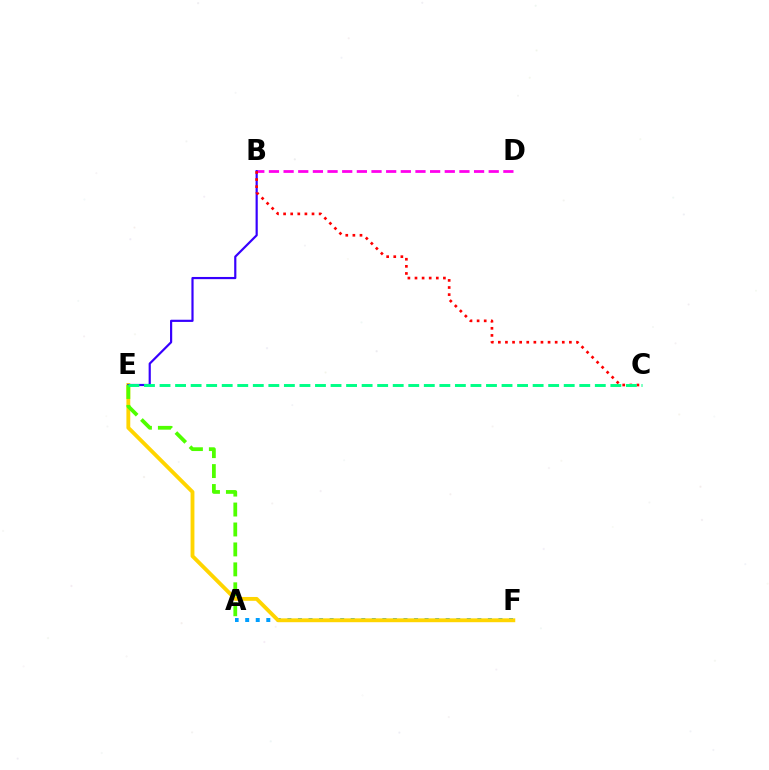{('A', 'F'): [{'color': '#009eff', 'line_style': 'dotted', 'thickness': 2.87}], ('E', 'F'): [{'color': '#ffd500', 'line_style': 'solid', 'thickness': 2.77}], ('B', 'D'): [{'color': '#ff00ed', 'line_style': 'dashed', 'thickness': 1.99}], ('B', 'E'): [{'color': '#3700ff', 'line_style': 'solid', 'thickness': 1.58}], ('A', 'E'): [{'color': '#4fff00', 'line_style': 'dashed', 'thickness': 2.71}], ('B', 'C'): [{'color': '#ff0000', 'line_style': 'dotted', 'thickness': 1.93}], ('C', 'E'): [{'color': '#00ff86', 'line_style': 'dashed', 'thickness': 2.11}]}